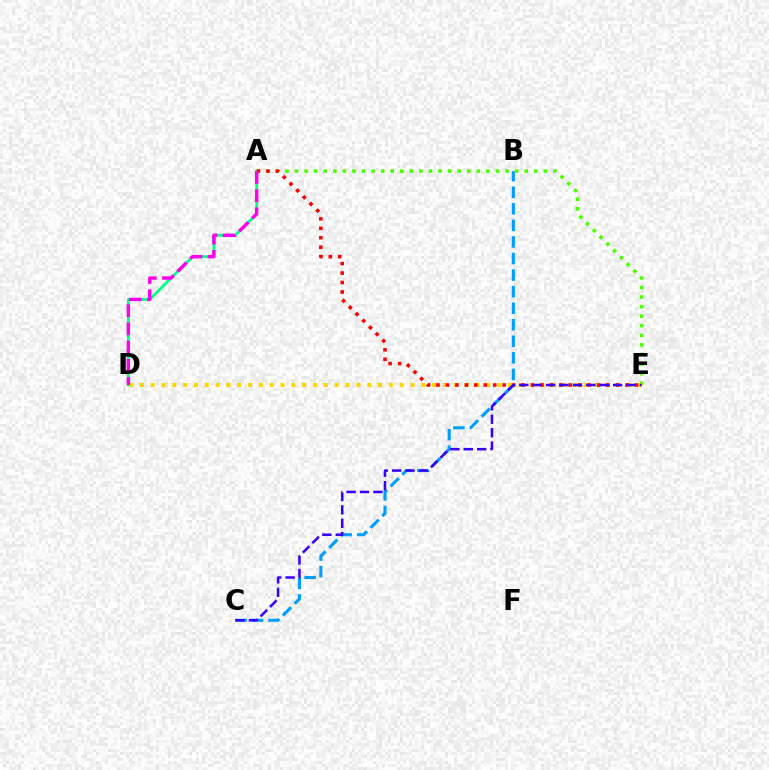{('B', 'C'): [{'color': '#009eff', 'line_style': 'dashed', 'thickness': 2.25}], ('A', 'D'): [{'color': '#00ff86', 'line_style': 'solid', 'thickness': 1.98}, {'color': '#ff00ed', 'line_style': 'dashed', 'thickness': 2.47}], ('A', 'E'): [{'color': '#4fff00', 'line_style': 'dotted', 'thickness': 2.6}, {'color': '#ff0000', 'line_style': 'dotted', 'thickness': 2.57}], ('D', 'E'): [{'color': '#ffd500', 'line_style': 'dotted', 'thickness': 2.94}], ('C', 'E'): [{'color': '#3700ff', 'line_style': 'dashed', 'thickness': 1.82}]}